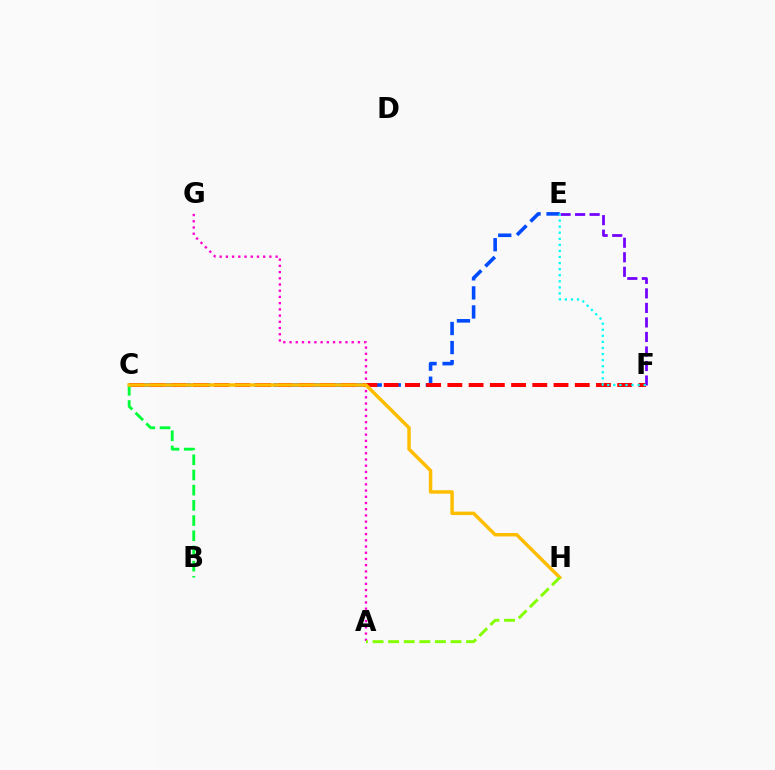{('C', 'E'): [{'color': '#004bff', 'line_style': 'dashed', 'thickness': 2.59}], ('C', 'F'): [{'color': '#ff0000', 'line_style': 'dashed', 'thickness': 2.88}], ('B', 'C'): [{'color': '#00ff39', 'line_style': 'dashed', 'thickness': 2.06}], ('A', 'G'): [{'color': '#ff00cf', 'line_style': 'dotted', 'thickness': 1.69}], ('E', 'F'): [{'color': '#7200ff', 'line_style': 'dashed', 'thickness': 1.97}, {'color': '#00fff6', 'line_style': 'dotted', 'thickness': 1.65}], ('C', 'H'): [{'color': '#ffbd00', 'line_style': 'solid', 'thickness': 2.48}], ('A', 'H'): [{'color': '#84ff00', 'line_style': 'dashed', 'thickness': 2.12}]}